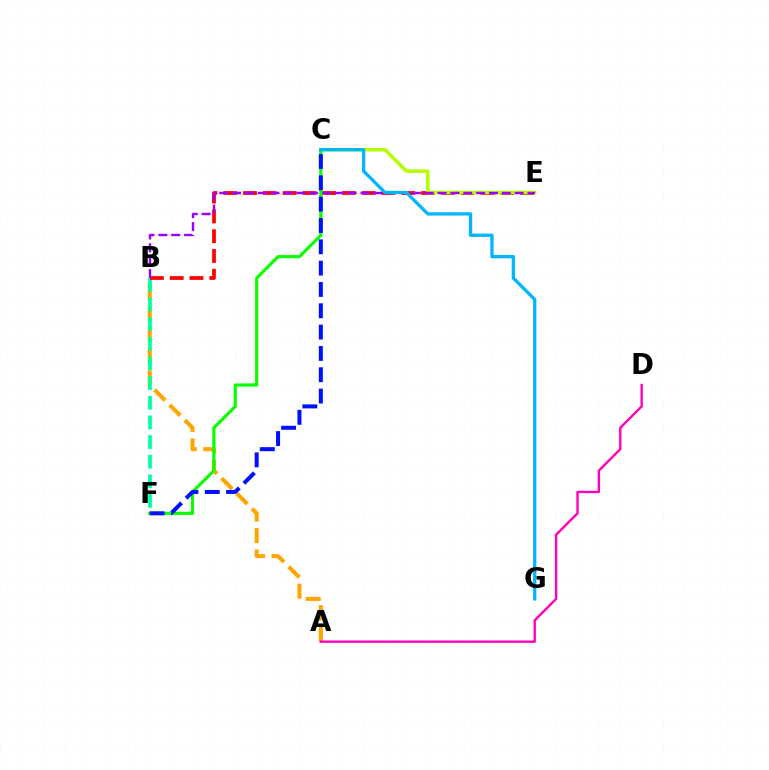{('A', 'B'): [{'color': '#ffa500', 'line_style': 'dashed', 'thickness': 2.92}], ('B', 'F'): [{'color': '#00ff9d', 'line_style': 'dashed', 'thickness': 2.67}], ('B', 'E'): [{'color': '#ff0000', 'line_style': 'dashed', 'thickness': 2.69}, {'color': '#9b00ff', 'line_style': 'dashed', 'thickness': 1.75}], ('C', 'E'): [{'color': '#b3ff00', 'line_style': 'solid', 'thickness': 2.52}], ('A', 'D'): [{'color': '#ff00bd', 'line_style': 'solid', 'thickness': 1.71}], ('C', 'F'): [{'color': '#08ff00', 'line_style': 'solid', 'thickness': 2.27}, {'color': '#0010ff', 'line_style': 'dashed', 'thickness': 2.9}], ('C', 'G'): [{'color': '#00b5ff', 'line_style': 'solid', 'thickness': 2.37}]}